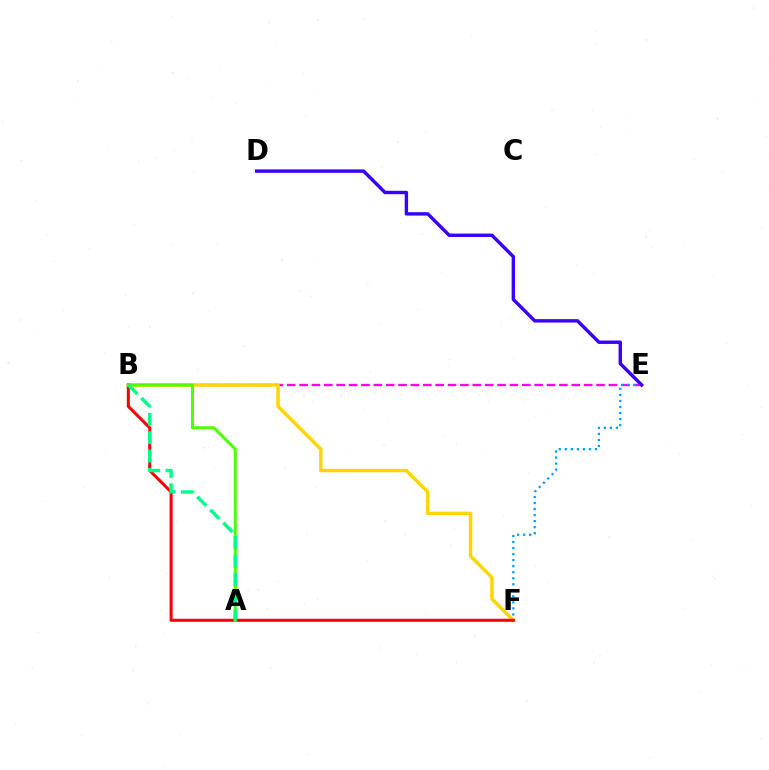{('B', 'E'): [{'color': '#ff00ed', 'line_style': 'dashed', 'thickness': 1.68}], ('B', 'F'): [{'color': '#ffd500', 'line_style': 'solid', 'thickness': 2.49}, {'color': '#ff0000', 'line_style': 'solid', 'thickness': 2.19}], ('E', 'F'): [{'color': '#009eff', 'line_style': 'dotted', 'thickness': 1.64}], ('A', 'B'): [{'color': '#4fff00', 'line_style': 'solid', 'thickness': 2.19}, {'color': '#00ff86', 'line_style': 'dashed', 'thickness': 2.5}], ('D', 'E'): [{'color': '#3700ff', 'line_style': 'solid', 'thickness': 2.45}]}